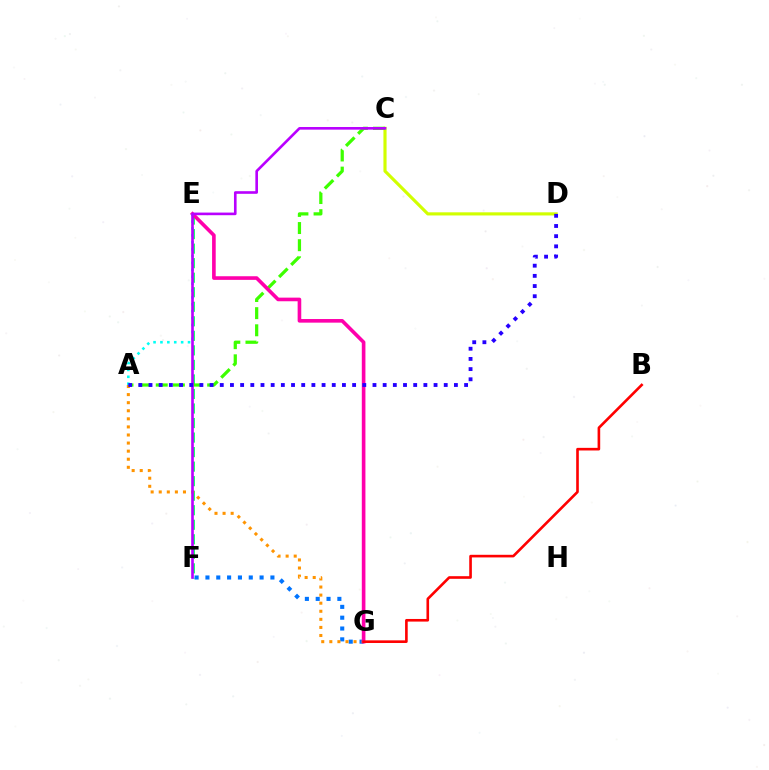{('E', 'F'): [{'color': '#00ff5c', 'line_style': 'dashed', 'thickness': 1.97}], ('C', 'D'): [{'color': '#d1ff00', 'line_style': 'solid', 'thickness': 2.27}], ('A', 'C'): [{'color': '#3dff00', 'line_style': 'dashed', 'thickness': 2.33}], ('F', 'G'): [{'color': '#0074ff', 'line_style': 'dotted', 'thickness': 2.94}], ('A', 'G'): [{'color': '#ff9400', 'line_style': 'dotted', 'thickness': 2.19}], ('E', 'G'): [{'color': '#ff00ac', 'line_style': 'solid', 'thickness': 2.61}], ('A', 'E'): [{'color': '#00fff6', 'line_style': 'dotted', 'thickness': 1.87}], ('C', 'F'): [{'color': '#b900ff', 'line_style': 'solid', 'thickness': 1.89}], ('A', 'D'): [{'color': '#2500ff', 'line_style': 'dotted', 'thickness': 2.77}], ('B', 'G'): [{'color': '#ff0000', 'line_style': 'solid', 'thickness': 1.89}]}